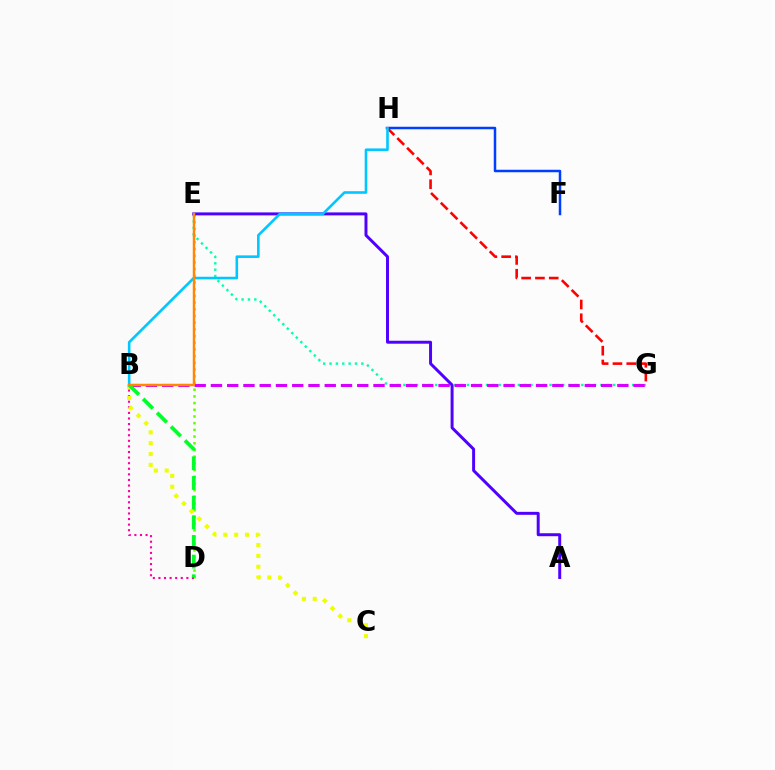{('E', 'G'): [{'color': '#00ffaf', 'line_style': 'dotted', 'thickness': 1.73}], ('F', 'H'): [{'color': '#003fff', 'line_style': 'solid', 'thickness': 1.8}], ('D', 'E'): [{'color': '#66ff00', 'line_style': 'dotted', 'thickness': 1.82}], ('B', 'D'): [{'color': '#ff00a0', 'line_style': 'dotted', 'thickness': 1.52}, {'color': '#00ff27', 'line_style': 'dashed', 'thickness': 2.67}], ('G', 'H'): [{'color': '#ff0000', 'line_style': 'dashed', 'thickness': 1.87}], ('A', 'E'): [{'color': '#4f00ff', 'line_style': 'solid', 'thickness': 2.13}], ('B', 'C'): [{'color': '#eeff00', 'line_style': 'dotted', 'thickness': 2.95}], ('B', 'G'): [{'color': '#d600ff', 'line_style': 'dashed', 'thickness': 2.21}], ('B', 'H'): [{'color': '#00c7ff', 'line_style': 'solid', 'thickness': 1.87}], ('B', 'E'): [{'color': '#ff8800', 'line_style': 'solid', 'thickness': 1.78}]}